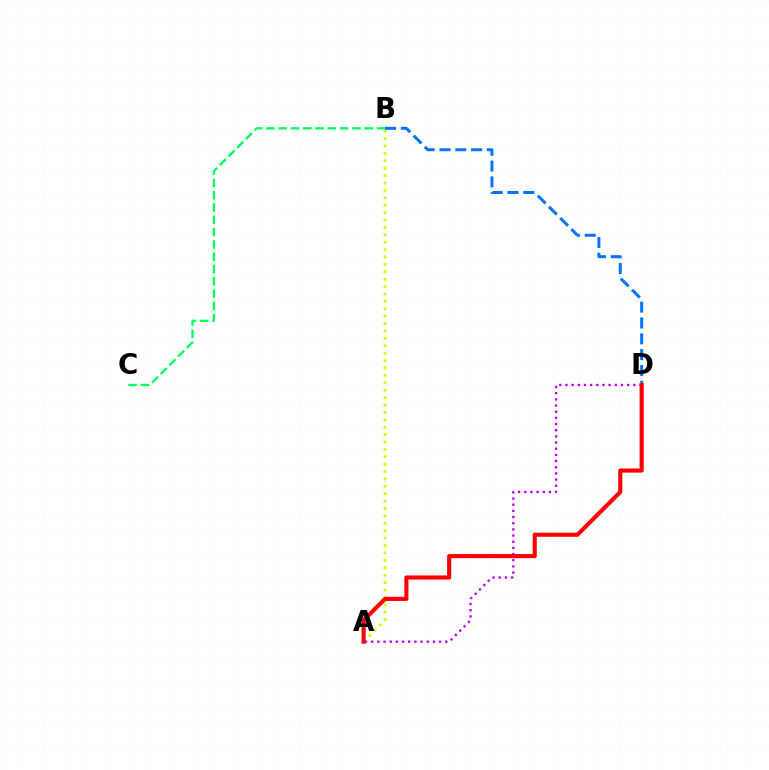{('B', 'C'): [{'color': '#00ff5c', 'line_style': 'dashed', 'thickness': 1.67}], ('A', 'B'): [{'color': '#d1ff00', 'line_style': 'dotted', 'thickness': 2.01}], ('A', 'D'): [{'color': '#b900ff', 'line_style': 'dotted', 'thickness': 1.68}, {'color': '#ff0000', 'line_style': 'solid', 'thickness': 2.96}], ('B', 'D'): [{'color': '#0074ff', 'line_style': 'dashed', 'thickness': 2.15}]}